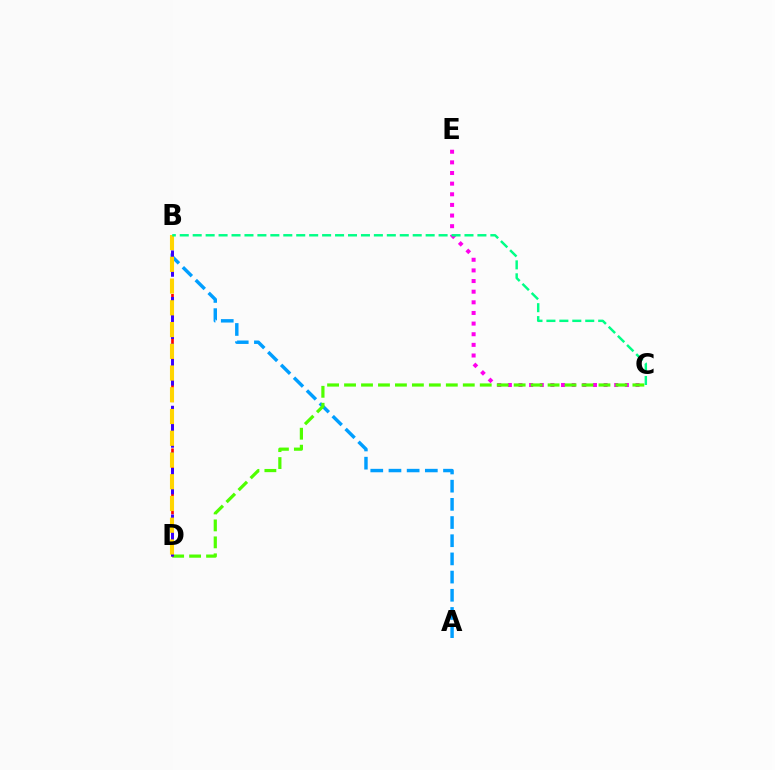{('A', 'B'): [{'color': '#009eff', 'line_style': 'dashed', 'thickness': 2.47}], ('C', 'E'): [{'color': '#ff00ed', 'line_style': 'dotted', 'thickness': 2.89}], ('C', 'D'): [{'color': '#4fff00', 'line_style': 'dashed', 'thickness': 2.3}], ('B', 'D'): [{'color': '#ff0000', 'line_style': 'dashed', 'thickness': 1.91}, {'color': '#3700ff', 'line_style': 'dashed', 'thickness': 2.11}, {'color': '#ffd500', 'line_style': 'dashed', 'thickness': 2.95}], ('B', 'C'): [{'color': '#00ff86', 'line_style': 'dashed', 'thickness': 1.76}]}